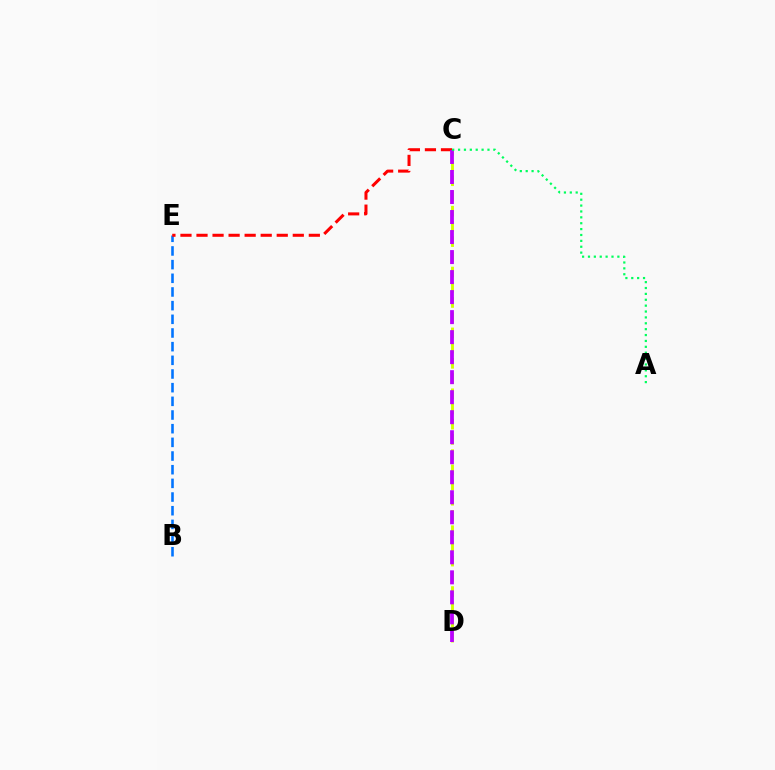{('C', 'D'): [{'color': '#d1ff00', 'line_style': 'dashed', 'thickness': 2.07}, {'color': '#b900ff', 'line_style': 'dashed', 'thickness': 2.72}], ('B', 'E'): [{'color': '#0074ff', 'line_style': 'dashed', 'thickness': 1.86}], ('C', 'E'): [{'color': '#ff0000', 'line_style': 'dashed', 'thickness': 2.18}], ('A', 'C'): [{'color': '#00ff5c', 'line_style': 'dotted', 'thickness': 1.6}]}